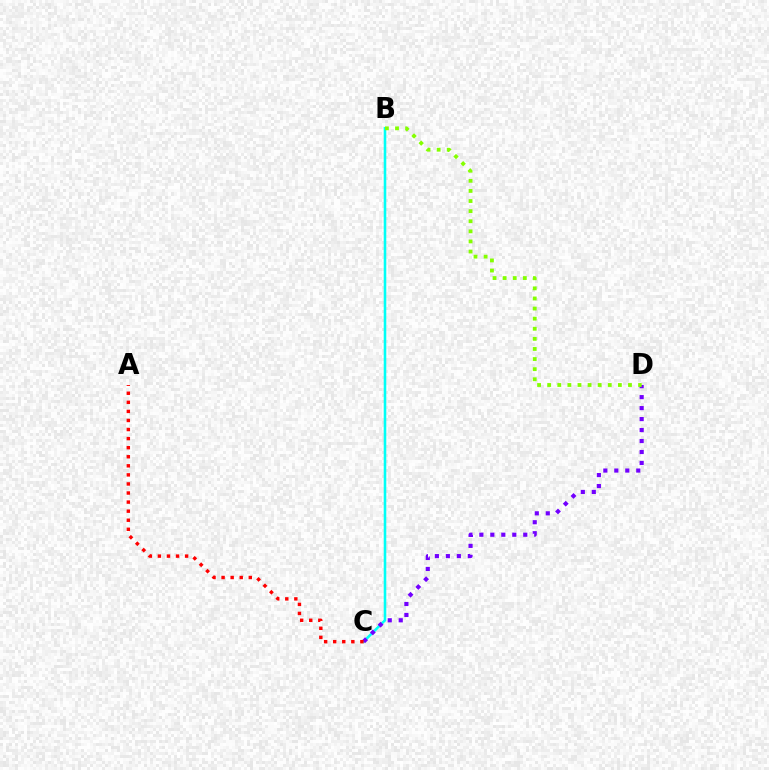{('B', 'C'): [{'color': '#00fff6', 'line_style': 'solid', 'thickness': 1.85}], ('C', 'D'): [{'color': '#7200ff', 'line_style': 'dotted', 'thickness': 2.98}], ('B', 'D'): [{'color': '#84ff00', 'line_style': 'dotted', 'thickness': 2.74}], ('A', 'C'): [{'color': '#ff0000', 'line_style': 'dotted', 'thickness': 2.46}]}